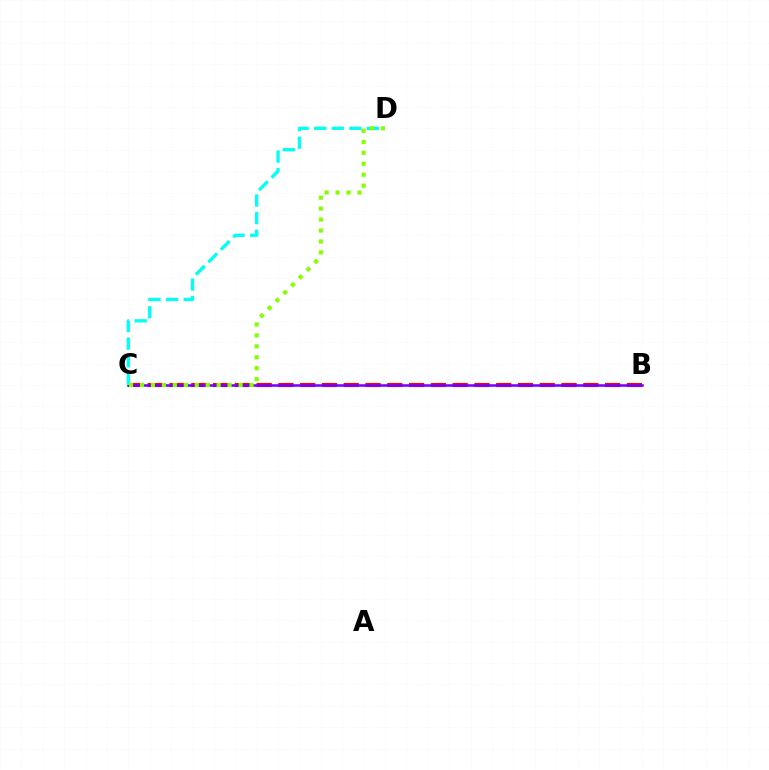{('B', 'C'): [{'color': '#ff0000', 'line_style': 'dashed', 'thickness': 2.96}, {'color': '#7200ff', 'line_style': 'solid', 'thickness': 1.83}], ('C', 'D'): [{'color': '#00fff6', 'line_style': 'dashed', 'thickness': 2.39}, {'color': '#84ff00', 'line_style': 'dotted', 'thickness': 2.98}]}